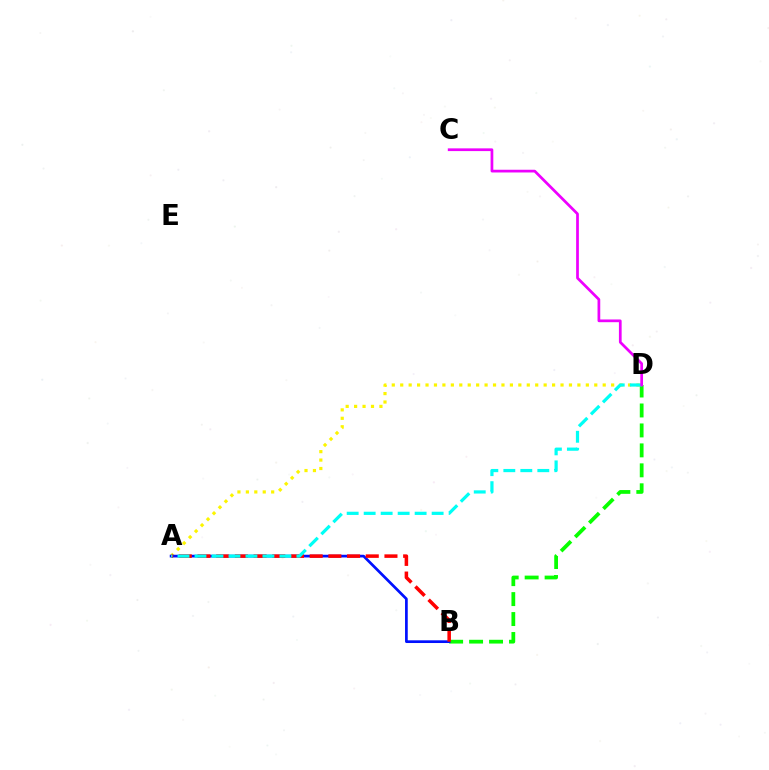{('A', 'D'): [{'color': '#fcf500', 'line_style': 'dotted', 'thickness': 2.29}, {'color': '#00fff6', 'line_style': 'dashed', 'thickness': 2.31}], ('B', 'D'): [{'color': '#08ff00', 'line_style': 'dashed', 'thickness': 2.71}], ('A', 'B'): [{'color': '#0010ff', 'line_style': 'solid', 'thickness': 1.95}, {'color': '#ff0000', 'line_style': 'dashed', 'thickness': 2.54}], ('C', 'D'): [{'color': '#ee00ff', 'line_style': 'solid', 'thickness': 1.96}]}